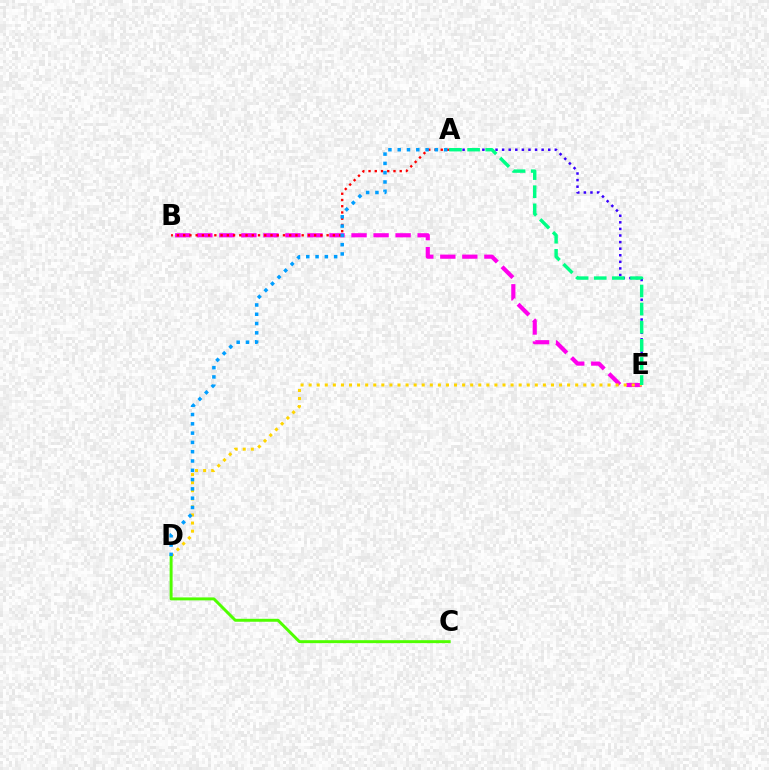{('B', 'E'): [{'color': '#ff00ed', 'line_style': 'dashed', 'thickness': 2.99}], ('A', 'E'): [{'color': '#3700ff', 'line_style': 'dotted', 'thickness': 1.79}, {'color': '#00ff86', 'line_style': 'dashed', 'thickness': 2.46}], ('D', 'E'): [{'color': '#ffd500', 'line_style': 'dotted', 'thickness': 2.19}], ('C', 'D'): [{'color': '#4fff00', 'line_style': 'solid', 'thickness': 2.12}], ('A', 'B'): [{'color': '#ff0000', 'line_style': 'dotted', 'thickness': 1.69}], ('A', 'D'): [{'color': '#009eff', 'line_style': 'dotted', 'thickness': 2.52}]}